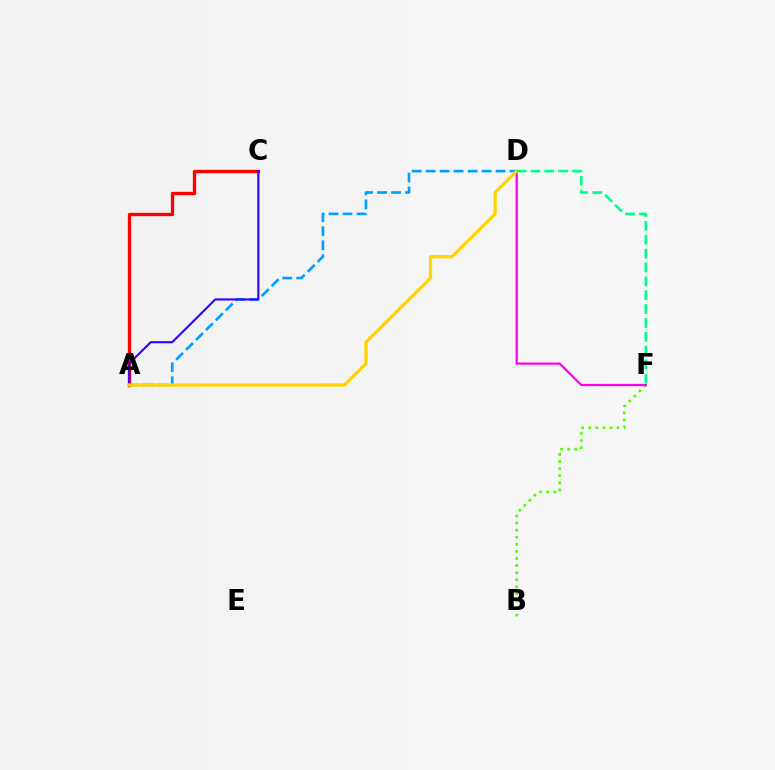{('A', 'D'): [{'color': '#009eff', 'line_style': 'dashed', 'thickness': 1.9}, {'color': '#ffd500', 'line_style': 'solid', 'thickness': 2.33}], ('A', 'C'): [{'color': '#ff0000', 'line_style': 'solid', 'thickness': 2.39}, {'color': '#3700ff', 'line_style': 'solid', 'thickness': 1.53}], ('B', 'F'): [{'color': '#4fff00', 'line_style': 'dotted', 'thickness': 1.92}], ('D', 'F'): [{'color': '#ff00ed', 'line_style': 'solid', 'thickness': 1.61}, {'color': '#00ff86', 'line_style': 'dashed', 'thickness': 1.88}]}